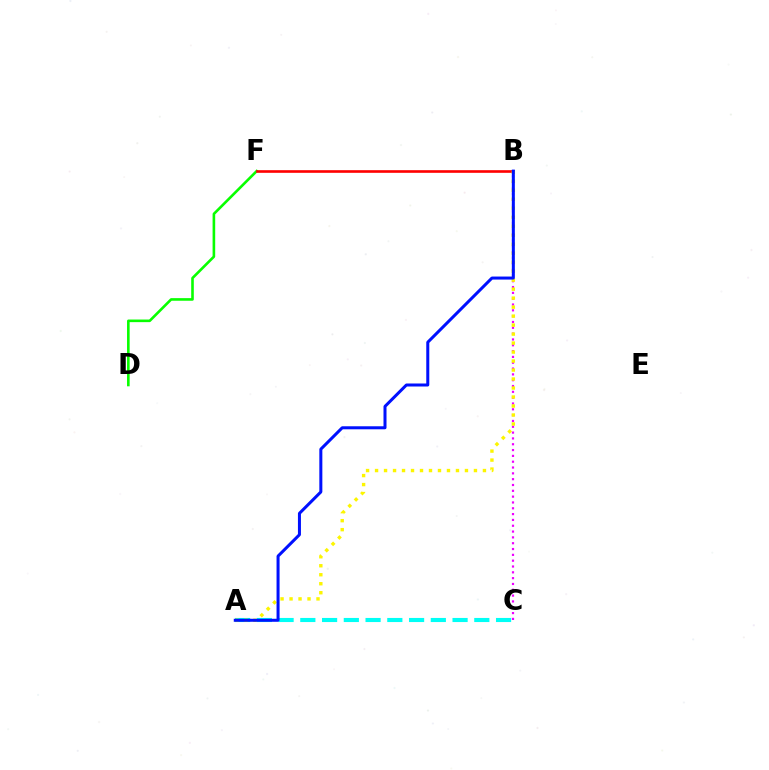{('A', 'C'): [{'color': '#00fff6', 'line_style': 'dashed', 'thickness': 2.95}], ('D', 'F'): [{'color': '#08ff00', 'line_style': 'solid', 'thickness': 1.88}], ('B', 'F'): [{'color': '#ff0000', 'line_style': 'solid', 'thickness': 1.89}], ('B', 'C'): [{'color': '#ee00ff', 'line_style': 'dotted', 'thickness': 1.58}], ('A', 'B'): [{'color': '#fcf500', 'line_style': 'dotted', 'thickness': 2.44}, {'color': '#0010ff', 'line_style': 'solid', 'thickness': 2.17}]}